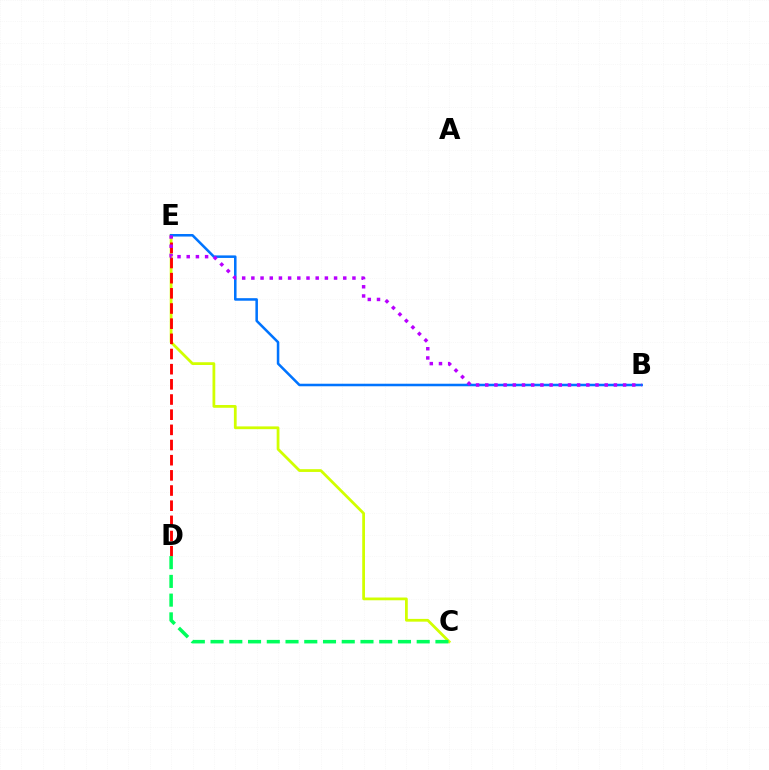{('C', 'E'): [{'color': '#d1ff00', 'line_style': 'solid', 'thickness': 1.99}], ('D', 'E'): [{'color': '#ff0000', 'line_style': 'dashed', 'thickness': 2.06}], ('B', 'E'): [{'color': '#0074ff', 'line_style': 'solid', 'thickness': 1.83}, {'color': '#b900ff', 'line_style': 'dotted', 'thickness': 2.5}], ('C', 'D'): [{'color': '#00ff5c', 'line_style': 'dashed', 'thickness': 2.55}]}